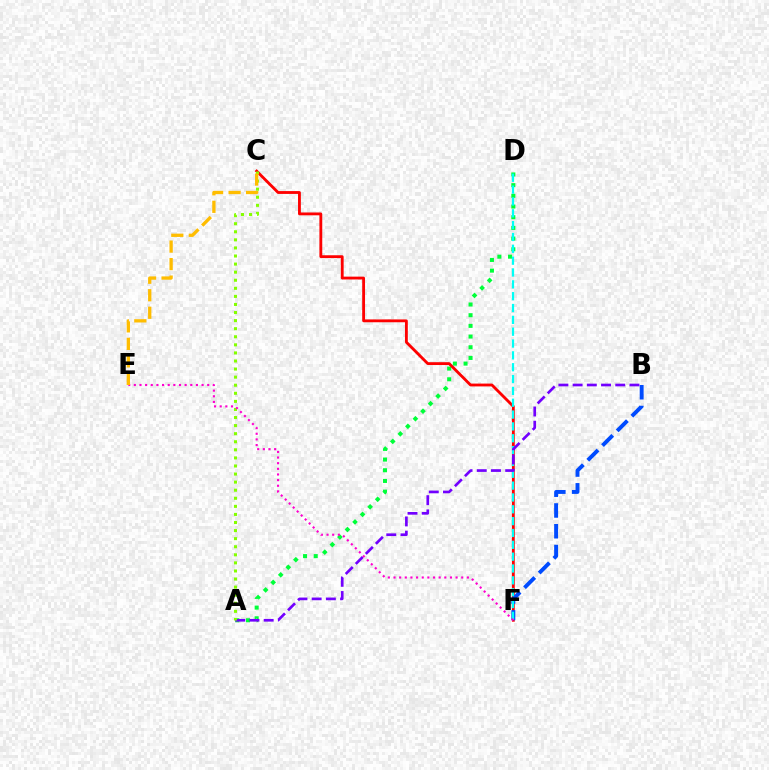{('A', 'D'): [{'color': '#00ff39', 'line_style': 'dotted', 'thickness': 2.9}], ('C', 'F'): [{'color': '#ff0000', 'line_style': 'solid', 'thickness': 2.04}], ('B', 'F'): [{'color': '#004bff', 'line_style': 'dashed', 'thickness': 2.82}], ('D', 'F'): [{'color': '#00fff6', 'line_style': 'dashed', 'thickness': 1.61}], ('A', 'B'): [{'color': '#7200ff', 'line_style': 'dashed', 'thickness': 1.93}], ('A', 'C'): [{'color': '#84ff00', 'line_style': 'dotted', 'thickness': 2.19}], ('E', 'F'): [{'color': '#ff00cf', 'line_style': 'dotted', 'thickness': 1.53}], ('C', 'E'): [{'color': '#ffbd00', 'line_style': 'dashed', 'thickness': 2.38}]}